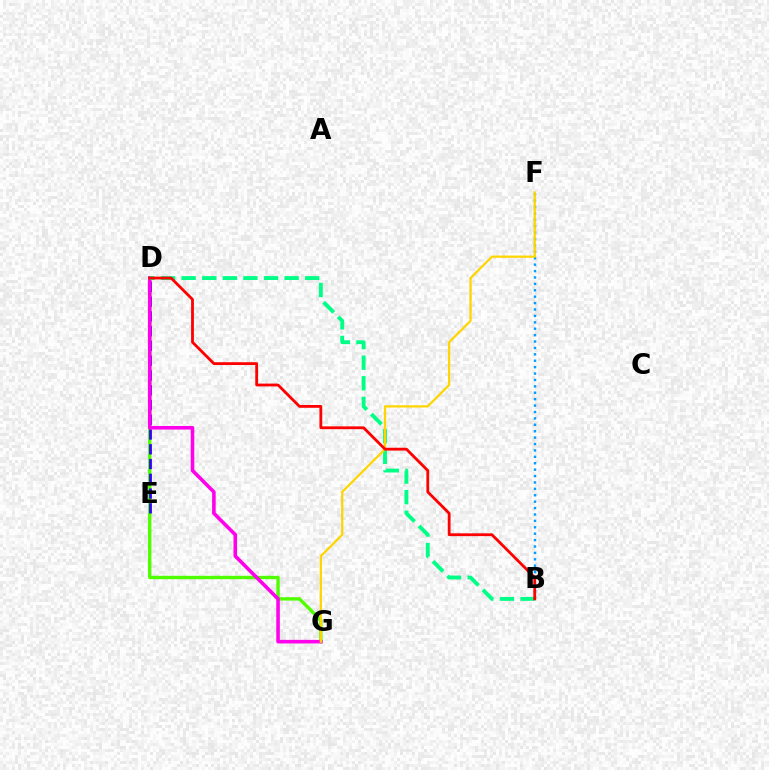{('B', 'F'): [{'color': '#009eff', 'line_style': 'dotted', 'thickness': 1.74}], ('D', 'G'): [{'color': '#4fff00', 'line_style': 'solid', 'thickness': 2.43}, {'color': '#ff00ed', 'line_style': 'solid', 'thickness': 2.57}], ('D', 'E'): [{'color': '#3700ff', 'line_style': 'dashed', 'thickness': 2.01}], ('B', 'D'): [{'color': '#00ff86', 'line_style': 'dashed', 'thickness': 2.8}, {'color': '#ff0000', 'line_style': 'solid', 'thickness': 2.02}], ('F', 'G'): [{'color': '#ffd500', 'line_style': 'solid', 'thickness': 1.62}]}